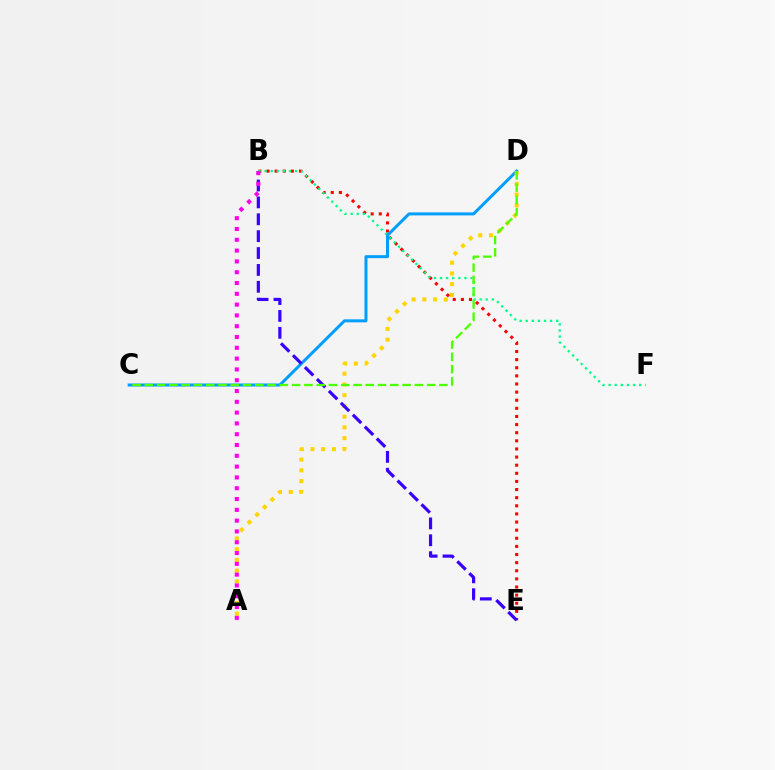{('B', 'E'): [{'color': '#ff0000', 'line_style': 'dotted', 'thickness': 2.21}, {'color': '#3700ff', 'line_style': 'dashed', 'thickness': 2.29}], ('B', 'F'): [{'color': '#00ff86', 'line_style': 'dotted', 'thickness': 1.66}], ('C', 'D'): [{'color': '#009eff', 'line_style': 'solid', 'thickness': 2.16}, {'color': '#4fff00', 'line_style': 'dashed', 'thickness': 1.67}], ('A', 'D'): [{'color': '#ffd500', 'line_style': 'dotted', 'thickness': 2.92}], ('A', 'B'): [{'color': '#ff00ed', 'line_style': 'dotted', 'thickness': 2.93}]}